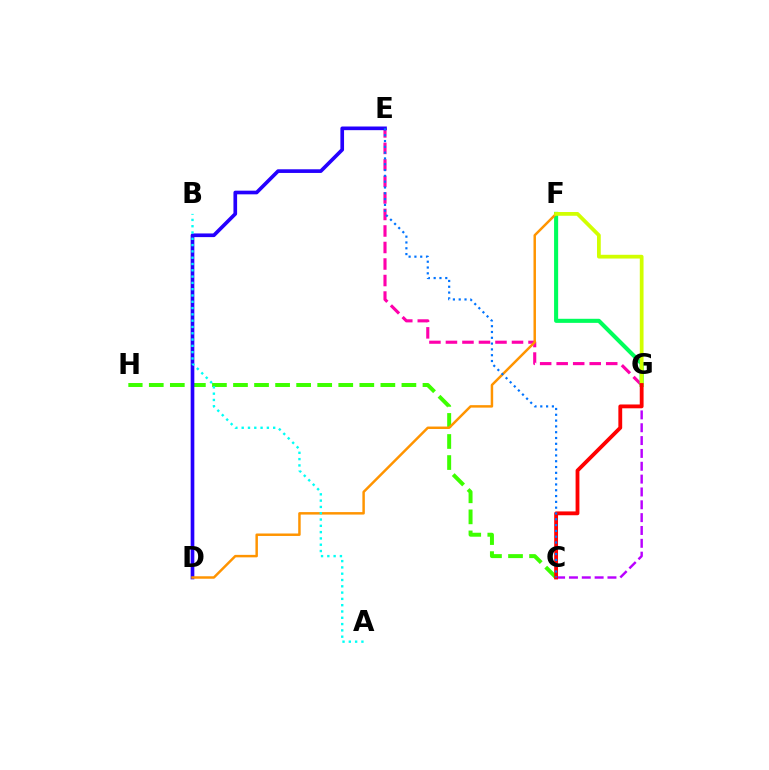{('E', 'G'): [{'color': '#ff00ac', 'line_style': 'dashed', 'thickness': 2.24}], ('F', 'G'): [{'color': '#00ff5c', 'line_style': 'solid', 'thickness': 2.94}, {'color': '#d1ff00', 'line_style': 'solid', 'thickness': 2.7}], ('C', 'H'): [{'color': '#3dff00', 'line_style': 'dashed', 'thickness': 2.86}], ('D', 'E'): [{'color': '#2500ff', 'line_style': 'solid', 'thickness': 2.64}], ('D', 'F'): [{'color': '#ff9400', 'line_style': 'solid', 'thickness': 1.78}], ('C', 'G'): [{'color': '#b900ff', 'line_style': 'dashed', 'thickness': 1.74}, {'color': '#ff0000', 'line_style': 'solid', 'thickness': 2.75}], ('A', 'B'): [{'color': '#00fff6', 'line_style': 'dotted', 'thickness': 1.71}], ('C', 'E'): [{'color': '#0074ff', 'line_style': 'dotted', 'thickness': 1.58}]}